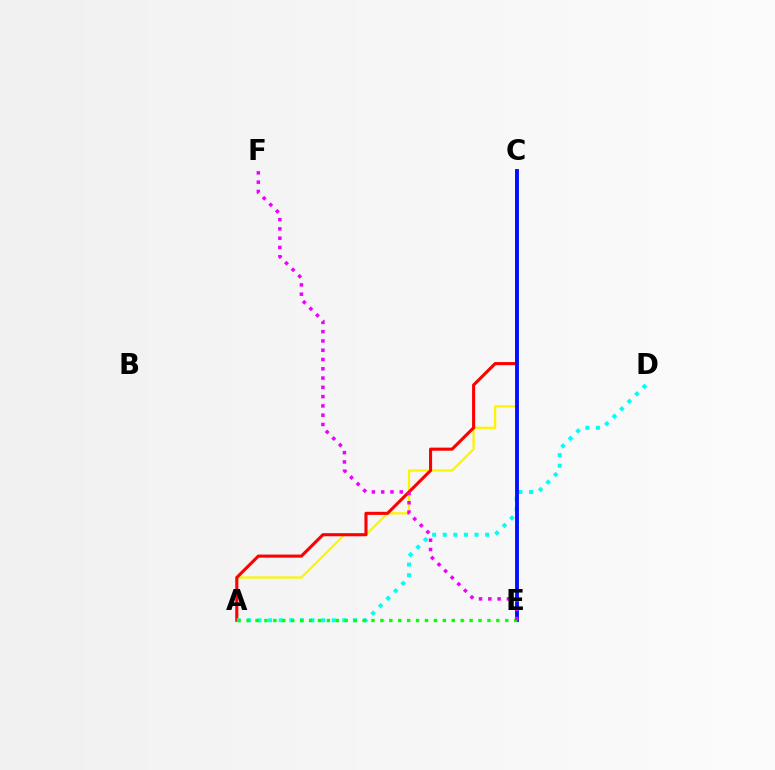{('A', 'C'): [{'color': '#fcf500', 'line_style': 'solid', 'thickness': 1.61}, {'color': '#ff0000', 'line_style': 'solid', 'thickness': 2.22}], ('A', 'D'): [{'color': '#00fff6', 'line_style': 'dotted', 'thickness': 2.88}], ('C', 'E'): [{'color': '#0010ff', 'line_style': 'solid', 'thickness': 2.77}], ('A', 'E'): [{'color': '#08ff00', 'line_style': 'dotted', 'thickness': 2.42}], ('E', 'F'): [{'color': '#ee00ff', 'line_style': 'dotted', 'thickness': 2.52}]}